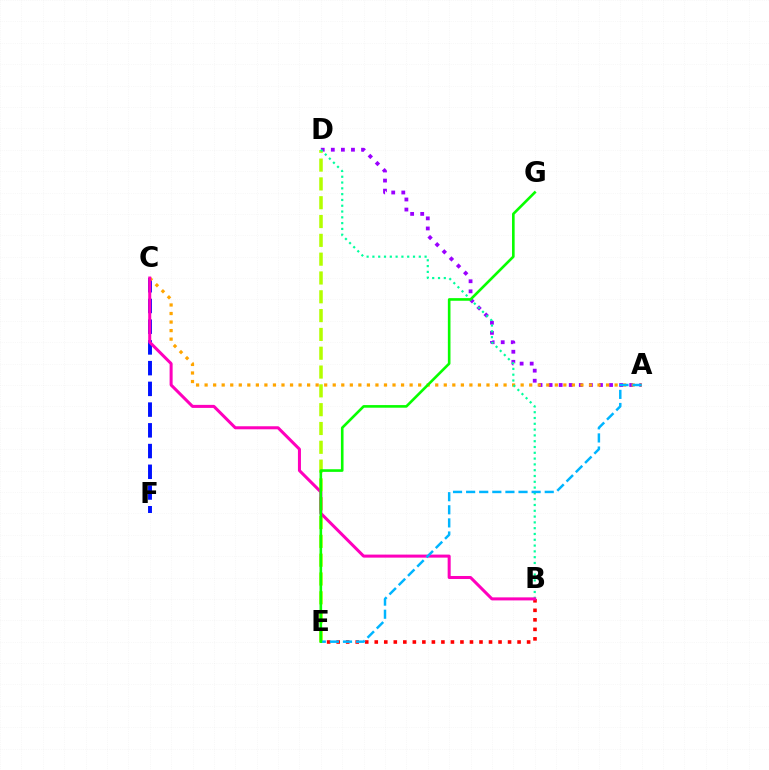{('C', 'F'): [{'color': '#0010ff', 'line_style': 'dashed', 'thickness': 2.82}], ('A', 'D'): [{'color': '#9b00ff', 'line_style': 'dotted', 'thickness': 2.74}], ('A', 'C'): [{'color': '#ffa500', 'line_style': 'dotted', 'thickness': 2.32}], ('B', 'E'): [{'color': '#ff0000', 'line_style': 'dotted', 'thickness': 2.59}], ('D', 'E'): [{'color': '#b3ff00', 'line_style': 'dashed', 'thickness': 2.56}], ('B', 'D'): [{'color': '#00ff9d', 'line_style': 'dotted', 'thickness': 1.58}], ('B', 'C'): [{'color': '#ff00bd', 'line_style': 'solid', 'thickness': 2.18}], ('A', 'E'): [{'color': '#00b5ff', 'line_style': 'dashed', 'thickness': 1.78}], ('E', 'G'): [{'color': '#08ff00', 'line_style': 'solid', 'thickness': 1.89}]}